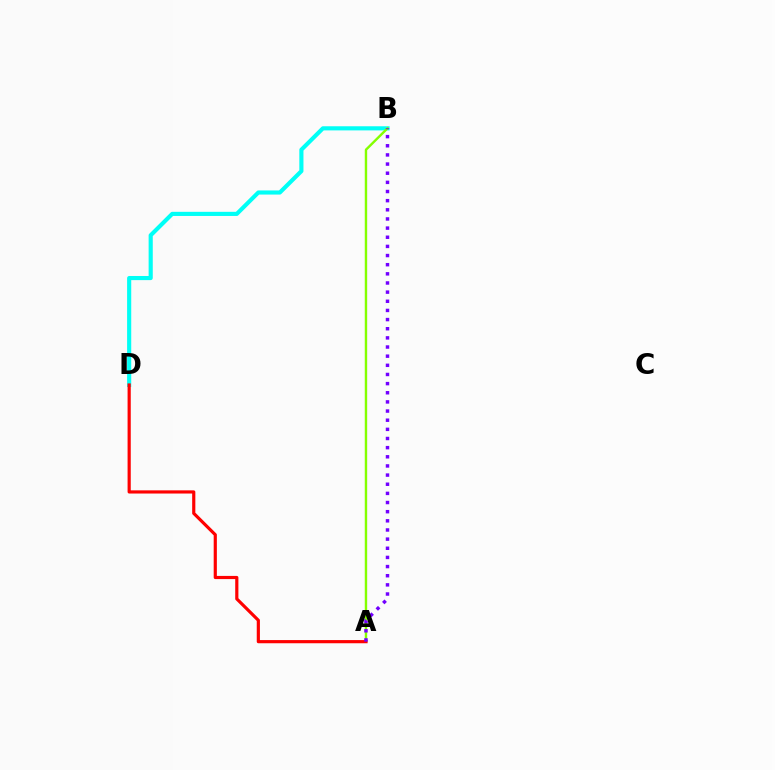{('B', 'D'): [{'color': '#00fff6', 'line_style': 'solid', 'thickness': 2.98}], ('A', 'B'): [{'color': '#84ff00', 'line_style': 'solid', 'thickness': 1.73}, {'color': '#7200ff', 'line_style': 'dotted', 'thickness': 2.49}], ('A', 'D'): [{'color': '#ff0000', 'line_style': 'solid', 'thickness': 2.29}]}